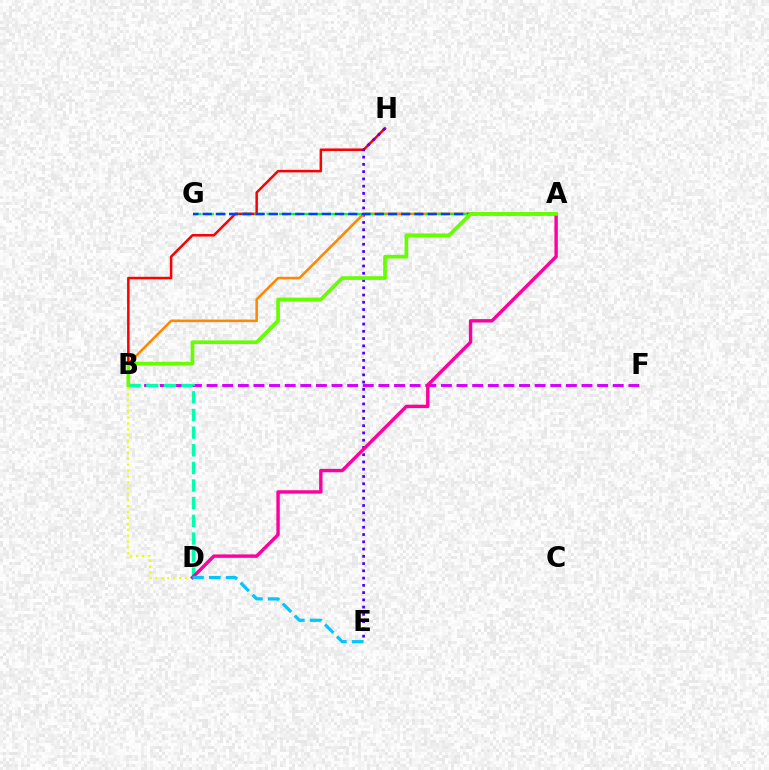{('B', 'H'): [{'color': '#ff0000', 'line_style': 'solid', 'thickness': 1.81}], ('E', 'H'): [{'color': '#4f00ff', 'line_style': 'dotted', 'thickness': 1.97}], ('A', 'B'): [{'color': '#ff8800', 'line_style': 'solid', 'thickness': 1.84}, {'color': '#66ff00', 'line_style': 'solid', 'thickness': 2.65}], ('A', 'G'): [{'color': '#00ff27', 'line_style': 'dashed', 'thickness': 1.67}, {'color': '#003fff', 'line_style': 'dashed', 'thickness': 1.8}], ('B', 'F'): [{'color': '#d600ff', 'line_style': 'dashed', 'thickness': 2.12}], ('B', 'D'): [{'color': '#00ffaf', 'line_style': 'dashed', 'thickness': 2.4}, {'color': '#eeff00', 'line_style': 'dotted', 'thickness': 1.6}], ('A', 'D'): [{'color': '#ff00a0', 'line_style': 'solid', 'thickness': 2.46}], ('D', 'E'): [{'color': '#00c7ff', 'line_style': 'dashed', 'thickness': 2.3}]}